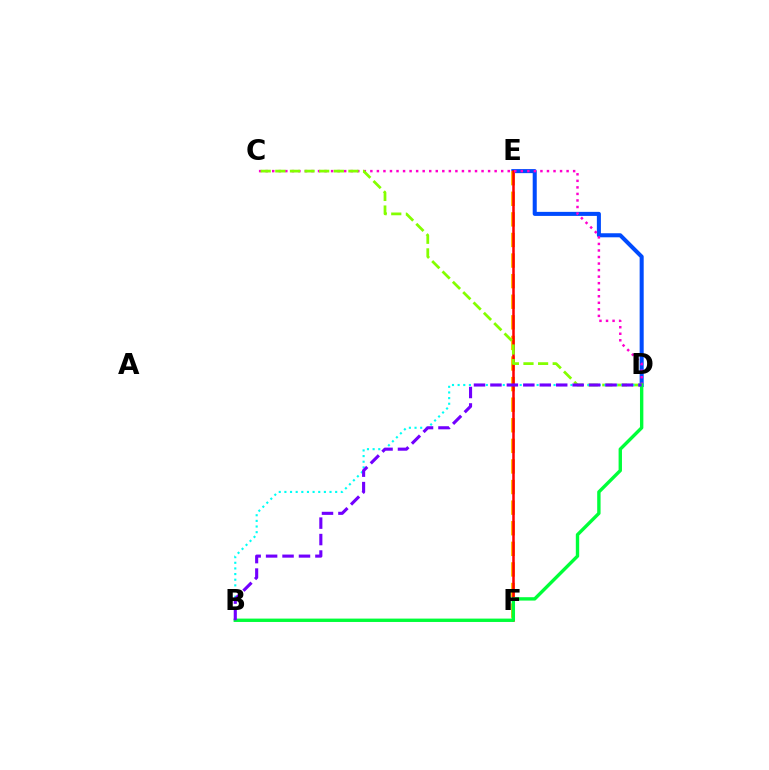{('D', 'E'): [{'color': '#004bff', 'line_style': 'solid', 'thickness': 2.92}], ('E', 'F'): [{'color': '#ffbd00', 'line_style': 'dashed', 'thickness': 2.8}, {'color': '#ff0000', 'line_style': 'solid', 'thickness': 1.82}], ('C', 'D'): [{'color': '#ff00cf', 'line_style': 'dotted', 'thickness': 1.78}, {'color': '#84ff00', 'line_style': 'dashed', 'thickness': 1.99}], ('B', 'D'): [{'color': '#00fff6', 'line_style': 'dotted', 'thickness': 1.53}, {'color': '#00ff39', 'line_style': 'solid', 'thickness': 2.43}, {'color': '#7200ff', 'line_style': 'dashed', 'thickness': 2.23}]}